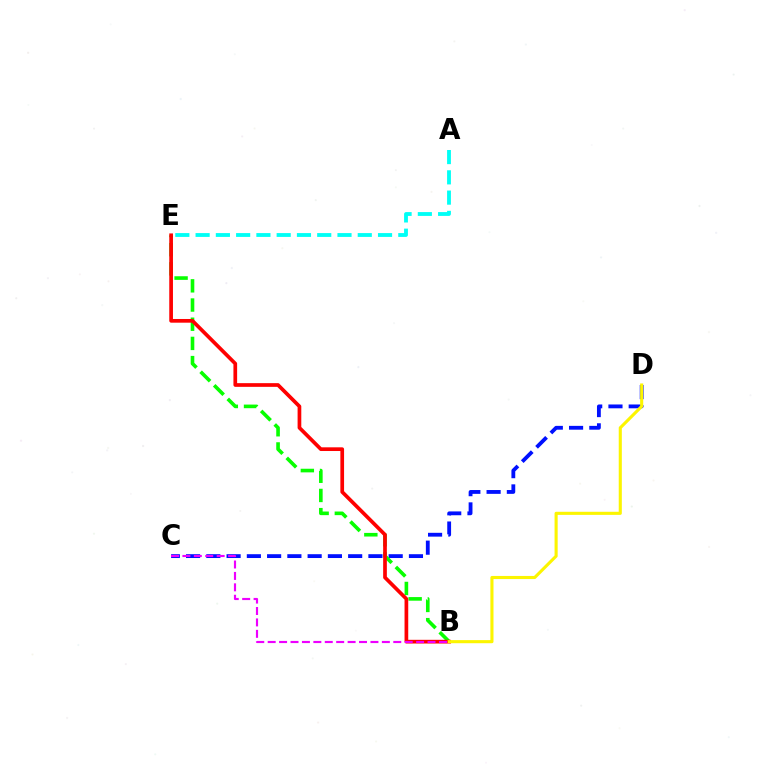{('C', 'D'): [{'color': '#0010ff', 'line_style': 'dashed', 'thickness': 2.75}], ('B', 'E'): [{'color': '#08ff00', 'line_style': 'dashed', 'thickness': 2.61}, {'color': '#ff0000', 'line_style': 'solid', 'thickness': 2.66}], ('B', 'C'): [{'color': '#ee00ff', 'line_style': 'dashed', 'thickness': 1.55}], ('B', 'D'): [{'color': '#fcf500', 'line_style': 'solid', 'thickness': 2.23}], ('A', 'E'): [{'color': '#00fff6', 'line_style': 'dashed', 'thickness': 2.75}]}